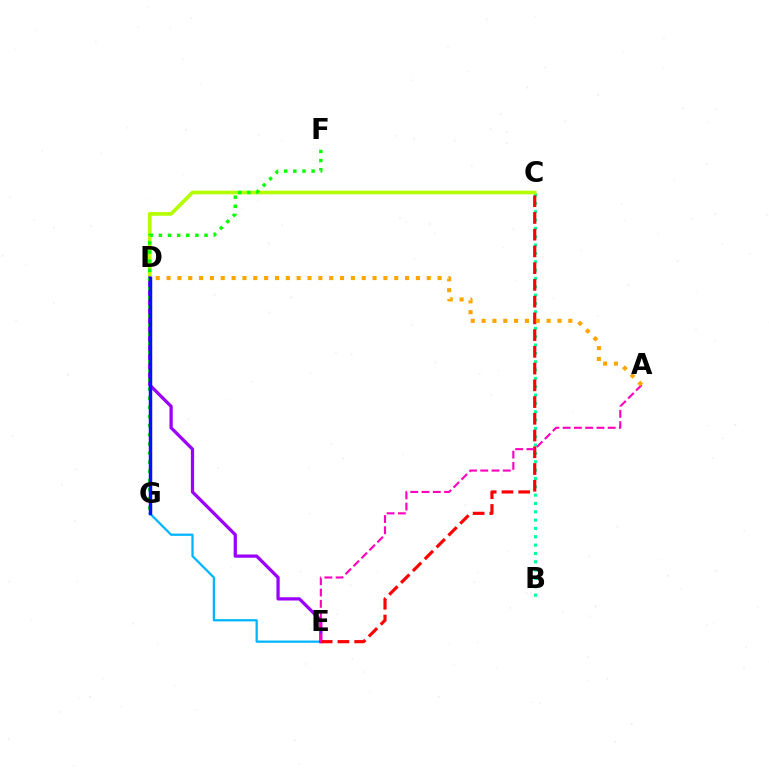{('E', 'G'): [{'color': '#00b5ff', 'line_style': 'solid', 'thickness': 1.62}], ('B', 'C'): [{'color': '#00ff9d', 'line_style': 'dotted', 'thickness': 2.26}], ('C', 'D'): [{'color': '#b3ff00', 'line_style': 'solid', 'thickness': 2.63}], ('D', 'E'): [{'color': '#9b00ff', 'line_style': 'solid', 'thickness': 2.34}], ('C', 'E'): [{'color': '#ff0000', 'line_style': 'dashed', 'thickness': 2.27}], ('F', 'G'): [{'color': '#08ff00', 'line_style': 'dotted', 'thickness': 2.48}], ('D', 'G'): [{'color': '#0010ff', 'line_style': 'solid', 'thickness': 2.48}], ('A', 'E'): [{'color': '#ff00bd', 'line_style': 'dashed', 'thickness': 1.53}], ('A', 'D'): [{'color': '#ffa500', 'line_style': 'dotted', 'thickness': 2.95}]}